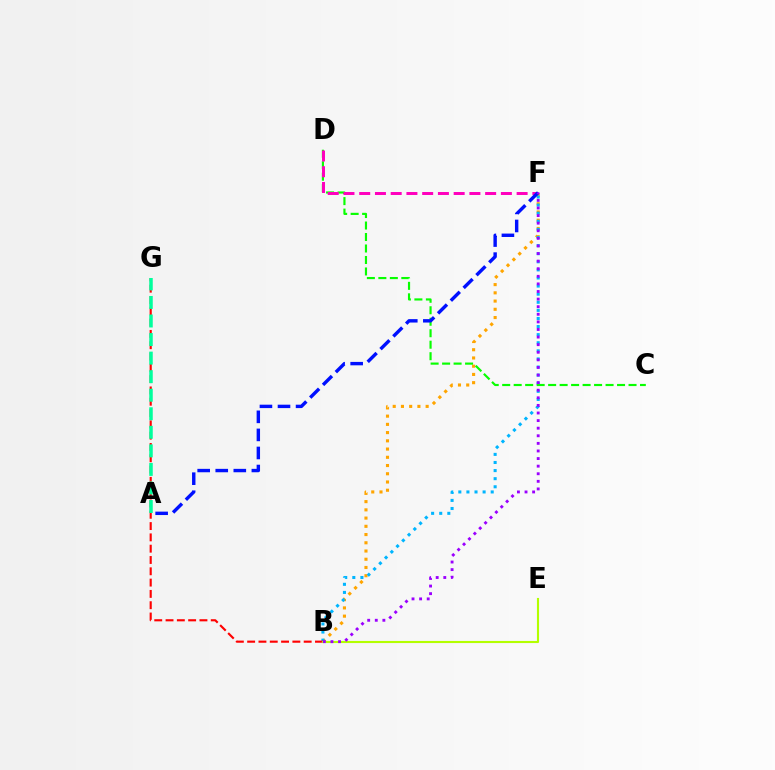{('B', 'F'): [{'color': '#ffa500', 'line_style': 'dotted', 'thickness': 2.24}, {'color': '#00b5ff', 'line_style': 'dotted', 'thickness': 2.2}, {'color': '#9b00ff', 'line_style': 'dotted', 'thickness': 2.06}], ('C', 'D'): [{'color': '#08ff00', 'line_style': 'dashed', 'thickness': 1.56}], ('D', 'F'): [{'color': '#ff00bd', 'line_style': 'dashed', 'thickness': 2.14}], ('B', 'G'): [{'color': '#ff0000', 'line_style': 'dashed', 'thickness': 1.54}], ('A', 'G'): [{'color': '#00ff9d', 'line_style': 'dashed', 'thickness': 2.52}], ('A', 'F'): [{'color': '#0010ff', 'line_style': 'dashed', 'thickness': 2.45}], ('B', 'E'): [{'color': '#b3ff00', 'line_style': 'solid', 'thickness': 1.53}]}